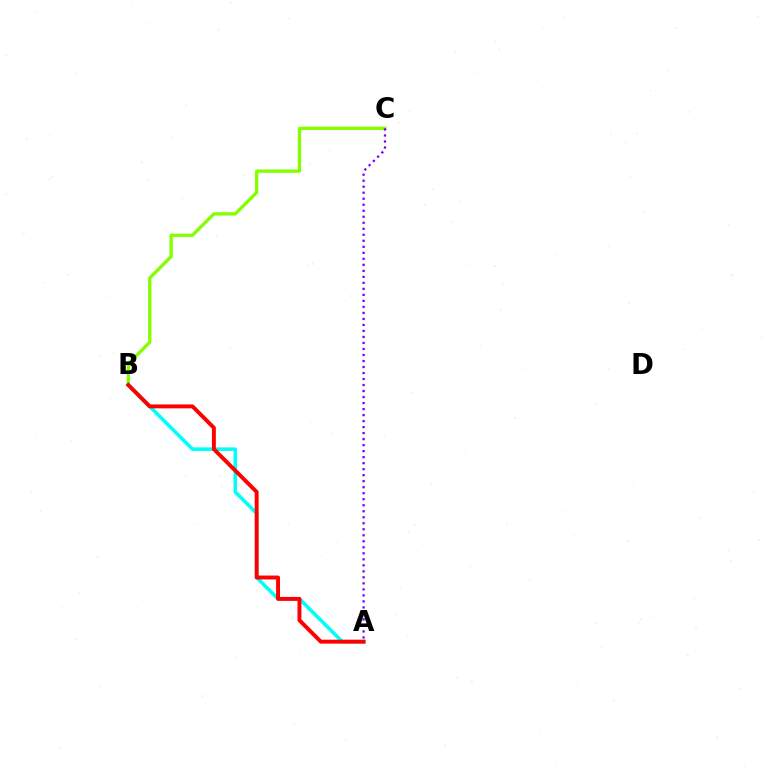{('B', 'C'): [{'color': '#84ff00', 'line_style': 'solid', 'thickness': 2.39}], ('A', 'B'): [{'color': '#00fff6', 'line_style': 'solid', 'thickness': 2.58}, {'color': '#ff0000', 'line_style': 'solid', 'thickness': 2.82}], ('A', 'C'): [{'color': '#7200ff', 'line_style': 'dotted', 'thickness': 1.63}]}